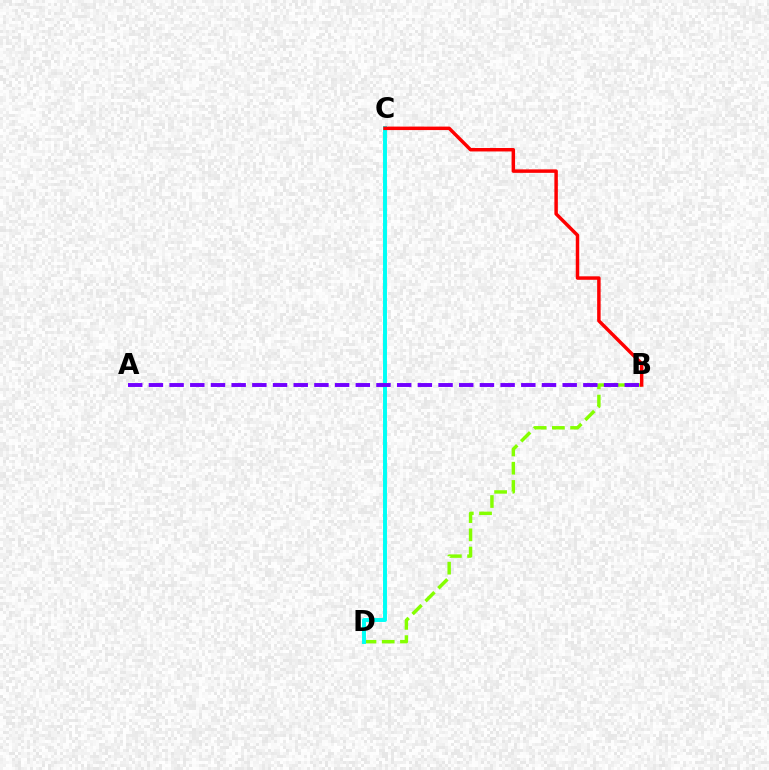{('B', 'D'): [{'color': '#84ff00', 'line_style': 'dashed', 'thickness': 2.48}], ('C', 'D'): [{'color': '#00fff6', 'line_style': 'solid', 'thickness': 2.83}], ('A', 'B'): [{'color': '#7200ff', 'line_style': 'dashed', 'thickness': 2.81}], ('B', 'C'): [{'color': '#ff0000', 'line_style': 'solid', 'thickness': 2.5}]}